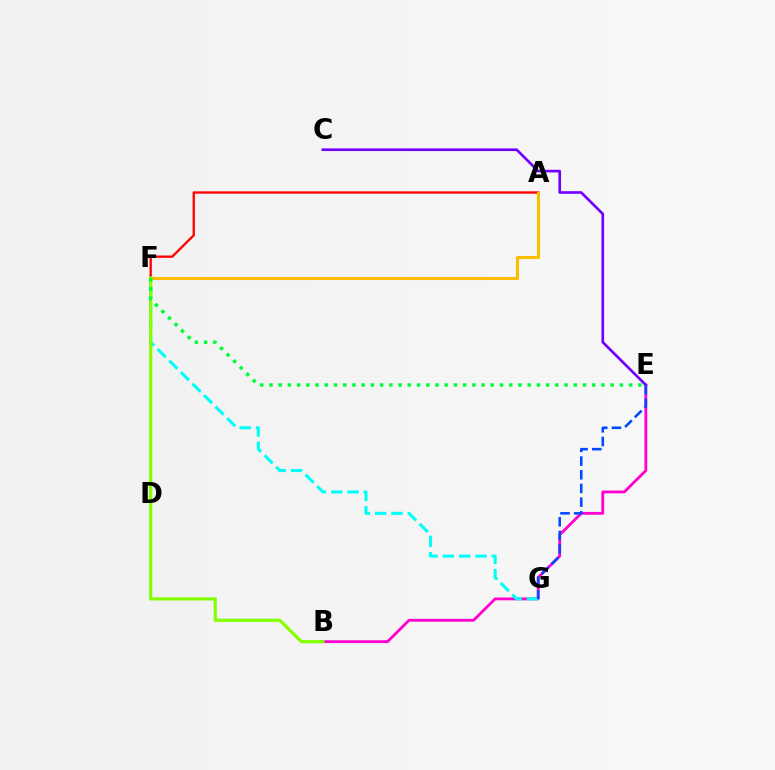{('B', 'E'): [{'color': '#ff00cf', 'line_style': 'solid', 'thickness': 2.03}], ('F', 'G'): [{'color': '#00fff6', 'line_style': 'dashed', 'thickness': 2.22}], ('A', 'F'): [{'color': '#ff0000', 'line_style': 'solid', 'thickness': 1.67}, {'color': '#ffbd00', 'line_style': 'solid', 'thickness': 2.21}], ('C', 'E'): [{'color': '#7200ff', 'line_style': 'solid', 'thickness': 1.92}], ('E', 'G'): [{'color': '#004bff', 'line_style': 'dashed', 'thickness': 1.86}], ('B', 'F'): [{'color': '#84ff00', 'line_style': 'solid', 'thickness': 2.29}], ('E', 'F'): [{'color': '#00ff39', 'line_style': 'dotted', 'thickness': 2.51}]}